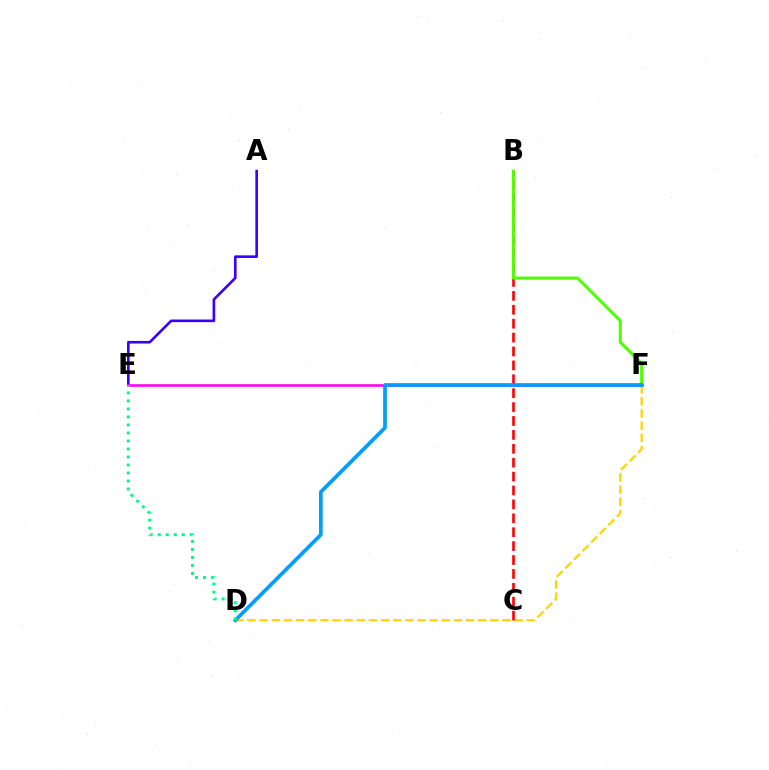{('A', 'E'): [{'color': '#3700ff', 'line_style': 'solid', 'thickness': 1.89}], ('D', 'F'): [{'color': '#ffd500', 'line_style': 'dashed', 'thickness': 1.65}, {'color': '#009eff', 'line_style': 'solid', 'thickness': 2.67}], ('E', 'F'): [{'color': '#ff00ed', 'line_style': 'solid', 'thickness': 1.85}], ('B', 'C'): [{'color': '#ff0000', 'line_style': 'dashed', 'thickness': 1.89}], ('B', 'F'): [{'color': '#4fff00', 'line_style': 'solid', 'thickness': 2.2}], ('D', 'E'): [{'color': '#00ff86', 'line_style': 'dotted', 'thickness': 2.18}]}